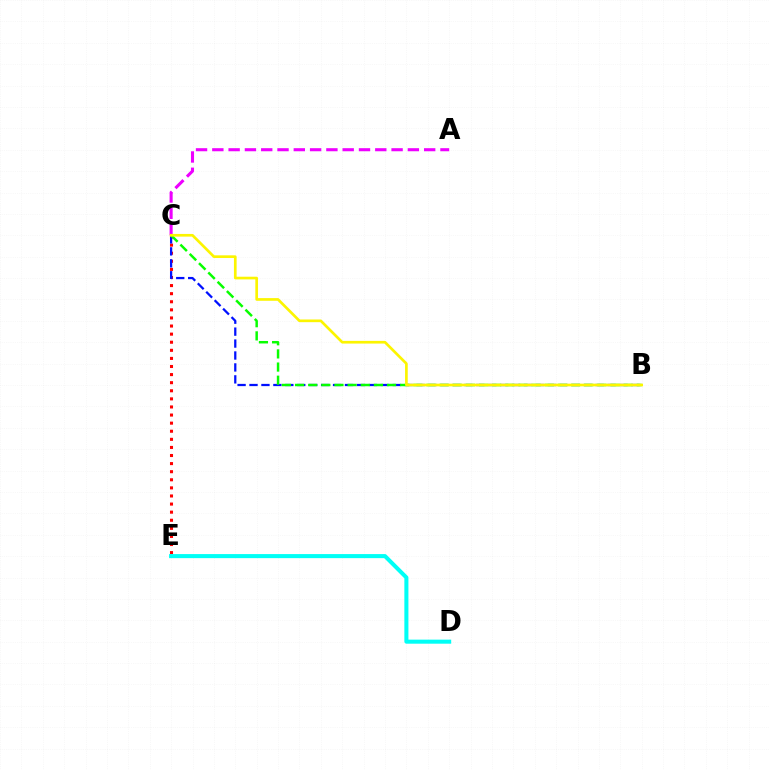{('C', 'E'): [{'color': '#ff0000', 'line_style': 'dotted', 'thickness': 2.2}], ('B', 'C'): [{'color': '#0010ff', 'line_style': 'dashed', 'thickness': 1.62}, {'color': '#08ff00', 'line_style': 'dashed', 'thickness': 1.79}, {'color': '#fcf500', 'line_style': 'solid', 'thickness': 1.93}], ('A', 'C'): [{'color': '#ee00ff', 'line_style': 'dashed', 'thickness': 2.21}], ('D', 'E'): [{'color': '#00fff6', 'line_style': 'solid', 'thickness': 2.92}]}